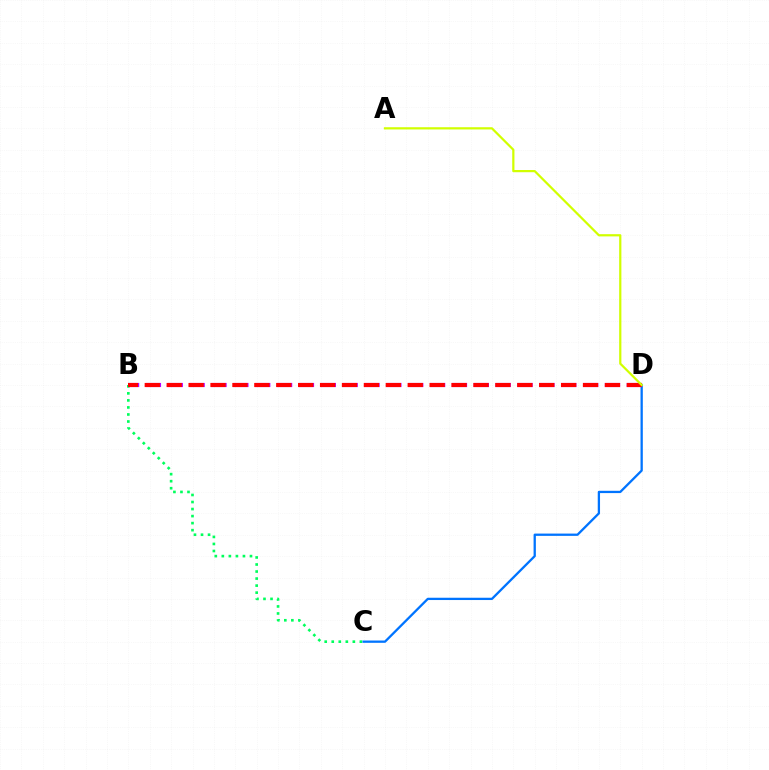{('B', 'C'): [{'color': '#00ff5c', 'line_style': 'dotted', 'thickness': 1.91}], ('C', 'D'): [{'color': '#0074ff', 'line_style': 'solid', 'thickness': 1.65}], ('B', 'D'): [{'color': '#b900ff', 'line_style': 'dashed', 'thickness': 2.97}, {'color': '#ff0000', 'line_style': 'dashed', 'thickness': 2.98}], ('A', 'D'): [{'color': '#d1ff00', 'line_style': 'solid', 'thickness': 1.6}]}